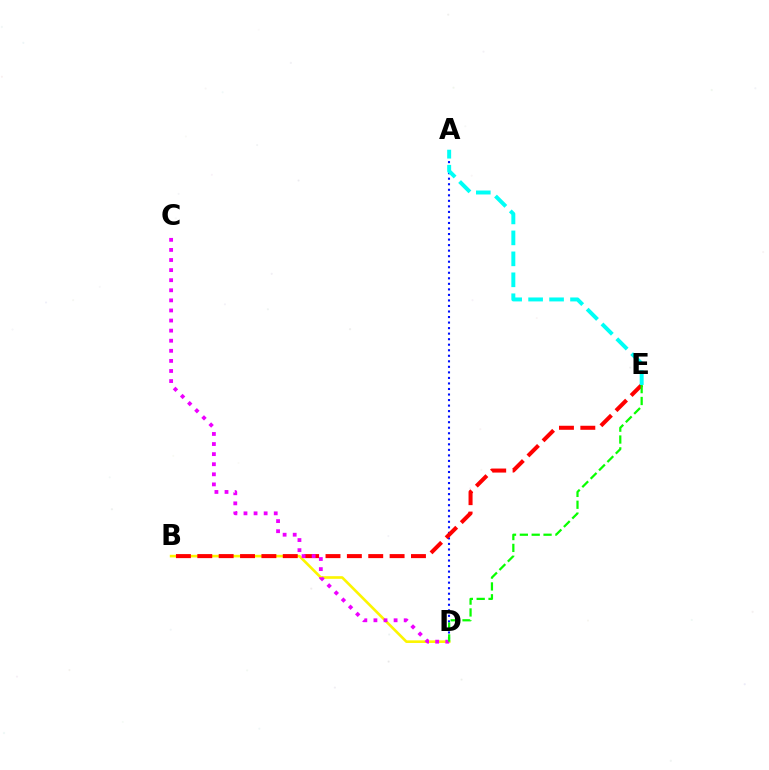{('B', 'D'): [{'color': '#fcf500', 'line_style': 'solid', 'thickness': 1.89}], ('A', 'D'): [{'color': '#0010ff', 'line_style': 'dotted', 'thickness': 1.5}], ('B', 'E'): [{'color': '#ff0000', 'line_style': 'dashed', 'thickness': 2.9}], ('C', 'D'): [{'color': '#ee00ff', 'line_style': 'dotted', 'thickness': 2.74}], ('D', 'E'): [{'color': '#08ff00', 'line_style': 'dashed', 'thickness': 1.61}], ('A', 'E'): [{'color': '#00fff6', 'line_style': 'dashed', 'thickness': 2.85}]}